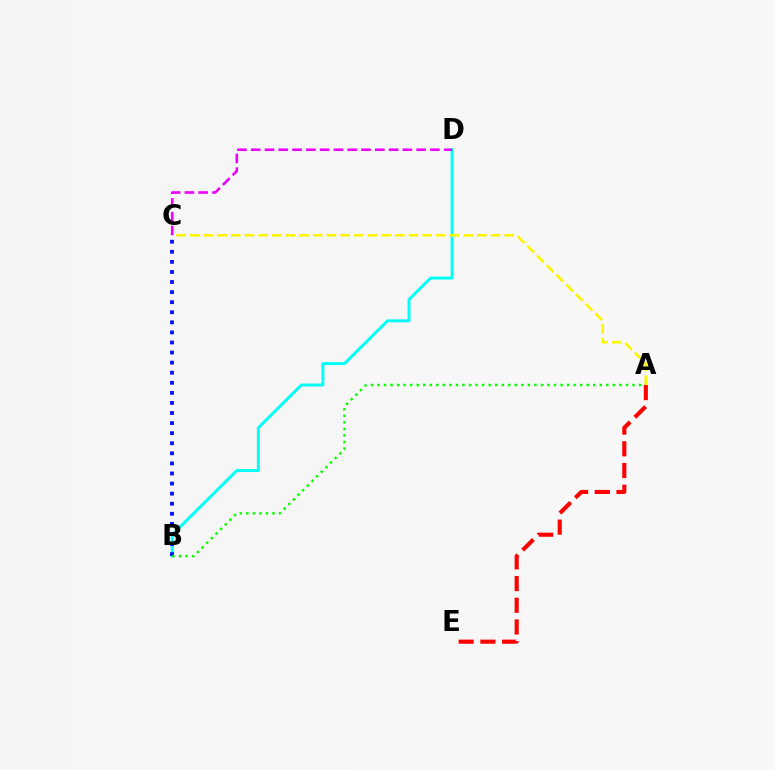{('B', 'D'): [{'color': '#00fff6', 'line_style': 'solid', 'thickness': 2.12}], ('B', 'C'): [{'color': '#0010ff', 'line_style': 'dotted', 'thickness': 2.74}], ('C', 'D'): [{'color': '#ee00ff', 'line_style': 'dashed', 'thickness': 1.87}], ('A', 'E'): [{'color': '#ff0000', 'line_style': 'dashed', 'thickness': 2.95}], ('A', 'C'): [{'color': '#fcf500', 'line_style': 'dashed', 'thickness': 1.86}], ('A', 'B'): [{'color': '#08ff00', 'line_style': 'dotted', 'thickness': 1.78}]}